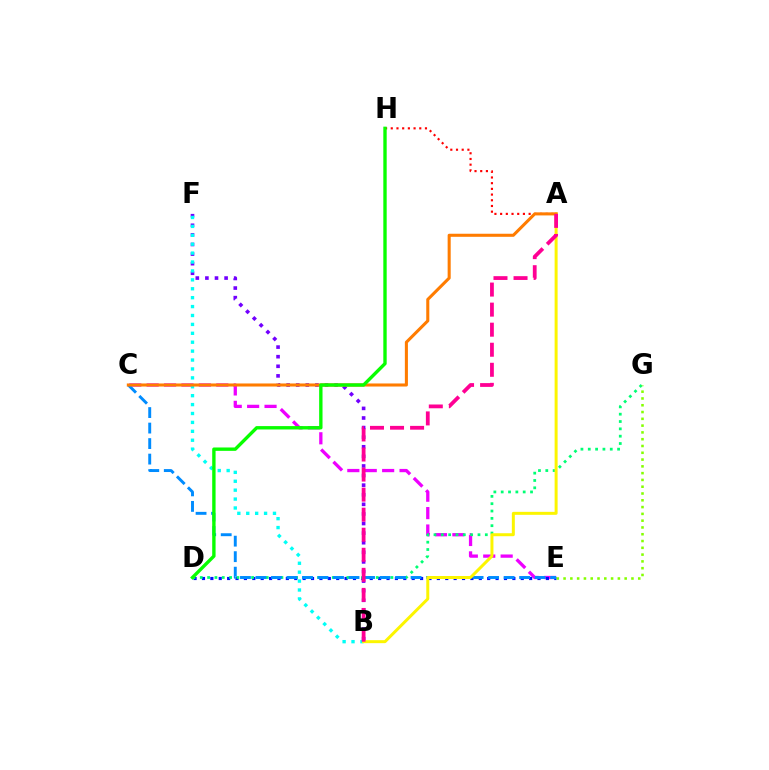{('B', 'F'): [{'color': '#7200ff', 'line_style': 'dotted', 'thickness': 2.61}, {'color': '#00fff6', 'line_style': 'dotted', 'thickness': 2.42}], ('A', 'H'): [{'color': '#ff0000', 'line_style': 'dotted', 'thickness': 1.55}], ('C', 'E'): [{'color': '#ee00ff', 'line_style': 'dashed', 'thickness': 2.37}, {'color': '#008cff', 'line_style': 'dashed', 'thickness': 2.11}], ('D', 'E'): [{'color': '#0010ff', 'line_style': 'dotted', 'thickness': 2.28}], ('D', 'G'): [{'color': '#00ff74', 'line_style': 'dotted', 'thickness': 1.99}], ('E', 'G'): [{'color': '#84ff00', 'line_style': 'dotted', 'thickness': 1.84}], ('A', 'B'): [{'color': '#fcf500', 'line_style': 'solid', 'thickness': 2.15}, {'color': '#ff0094', 'line_style': 'dashed', 'thickness': 2.72}], ('A', 'C'): [{'color': '#ff7c00', 'line_style': 'solid', 'thickness': 2.2}], ('D', 'H'): [{'color': '#08ff00', 'line_style': 'solid', 'thickness': 2.43}]}